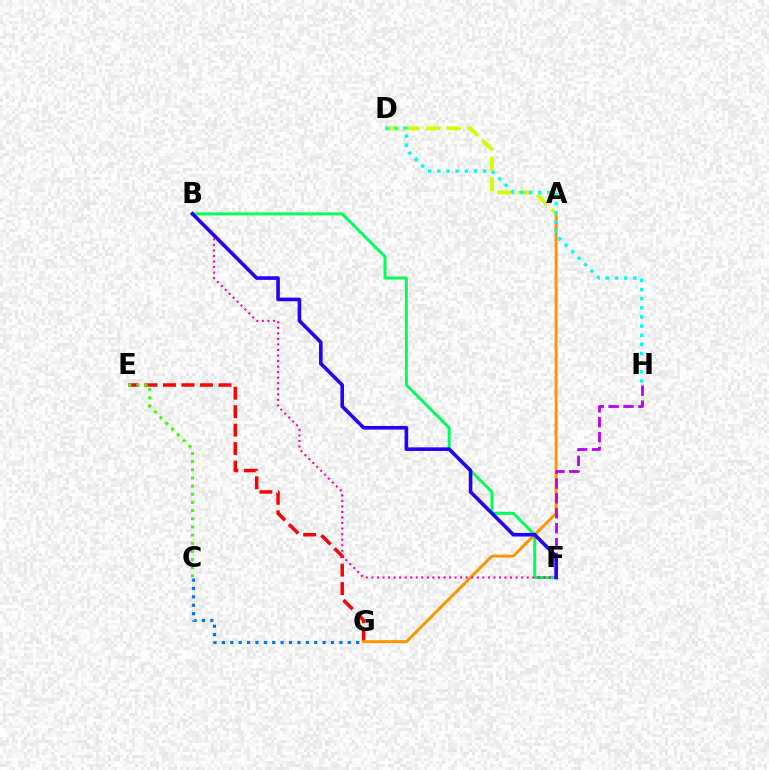{('C', 'G'): [{'color': '#0074ff', 'line_style': 'dotted', 'thickness': 2.28}], ('A', 'D'): [{'color': '#d1ff00', 'line_style': 'dashed', 'thickness': 2.78}], ('B', 'F'): [{'color': '#00ff5c', 'line_style': 'solid', 'thickness': 2.14}, {'color': '#ff00ac', 'line_style': 'dotted', 'thickness': 1.51}, {'color': '#2500ff', 'line_style': 'solid', 'thickness': 2.59}], ('E', 'G'): [{'color': '#ff0000', 'line_style': 'dashed', 'thickness': 2.51}], ('A', 'G'): [{'color': '#ff9400', 'line_style': 'solid', 'thickness': 2.12}], ('D', 'H'): [{'color': '#00fff6', 'line_style': 'dotted', 'thickness': 2.49}], ('C', 'E'): [{'color': '#3dff00', 'line_style': 'dotted', 'thickness': 2.22}], ('F', 'H'): [{'color': '#b900ff', 'line_style': 'dashed', 'thickness': 2.02}]}